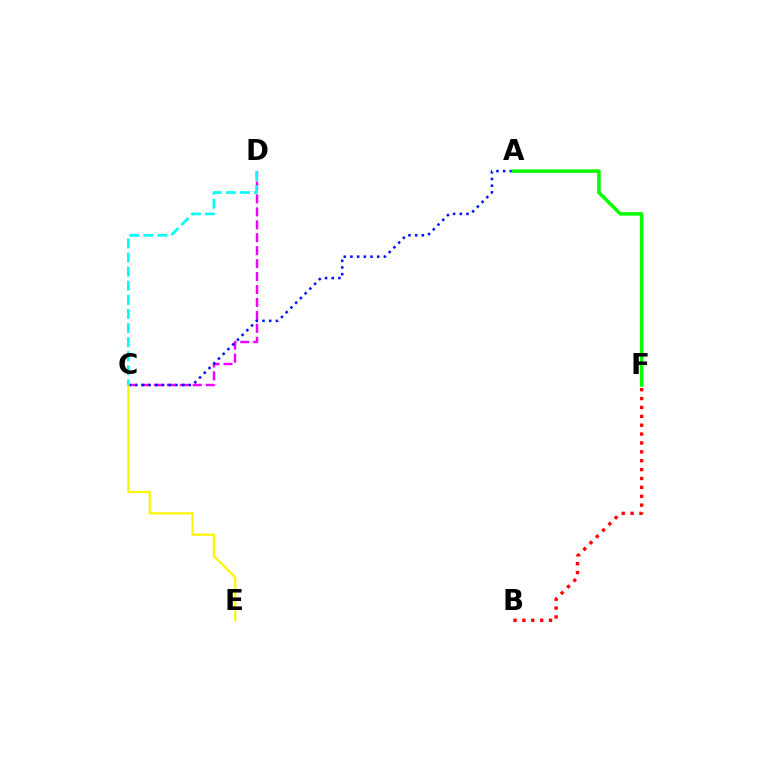{('C', 'D'): [{'color': '#ee00ff', 'line_style': 'dashed', 'thickness': 1.76}, {'color': '#00fff6', 'line_style': 'dashed', 'thickness': 1.91}], ('B', 'F'): [{'color': '#ff0000', 'line_style': 'dotted', 'thickness': 2.41}], ('A', 'C'): [{'color': '#0010ff', 'line_style': 'dotted', 'thickness': 1.82}], ('C', 'E'): [{'color': '#fcf500', 'line_style': 'solid', 'thickness': 1.57}], ('A', 'F'): [{'color': '#08ff00', 'line_style': 'solid', 'thickness': 2.54}]}